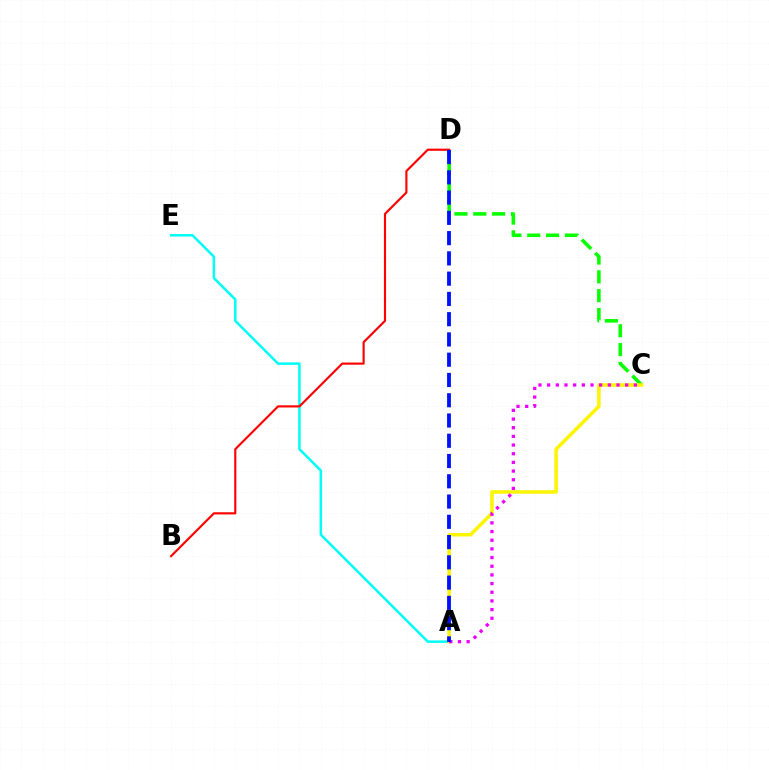{('A', 'E'): [{'color': '#00fff6', 'line_style': 'solid', 'thickness': 1.81}], ('C', 'D'): [{'color': '#08ff00', 'line_style': 'dashed', 'thickness': 2.56}], ('A', 'C'): [{'color': '#fcf500', 'line_style': 'solid', 'thickness': 2.52}, {'color': '#ee00ff', 'line_style': 'dotted', 'thickness': 2.36}], ('B', 'D'): [{'color': '#ff0000', 'line_style': 'solid', 'thickness': 1.55}], ('A', 'D'): [{'color': '#0010ff', 'line_style': 'dashed', 'thickness': 2.75}]}